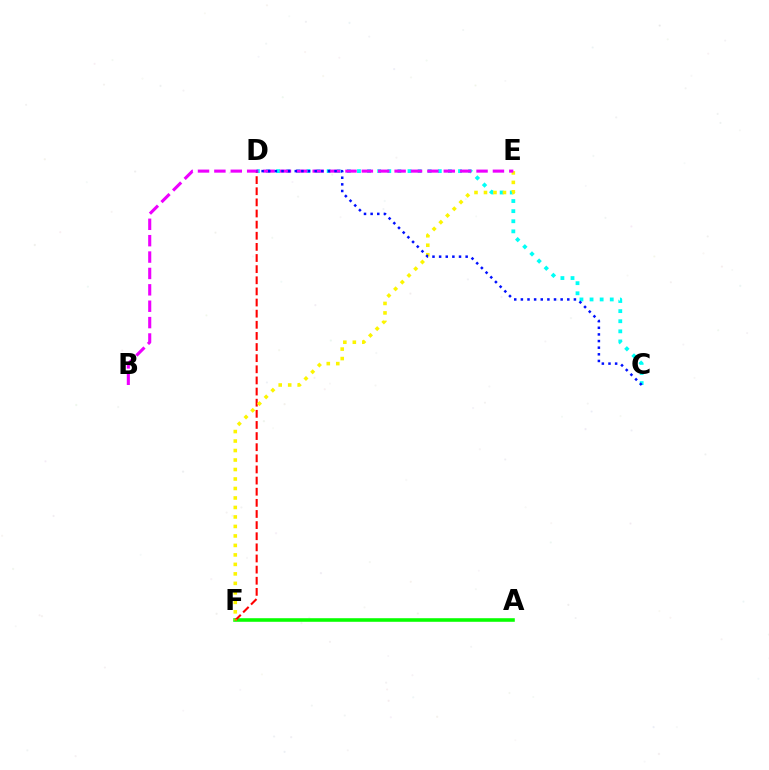{('C', 'D'): [{'color': '#00fff6', 'line_style': 'dotted', 'thickness': 2.75}, {'color': '#0010ff', 'line_style': 'dotted', 'thickness': 1.8}], ('A', 'F'): [{'color': '#08ff00', 'line_style': 'solid', 'thickness': 2.58}], ('D', 'F'): [{'color': '#ff0000', 'line_style': 'dashed', 'thickness': 1.51}], ('E', 'F'): [{'color': '#fcf500', 'line_style': 'dotted', 'thickness': 2.58}], ('B', 'E'): [{'color': '#ee00ff', 'line_style': 'dashed', 'thickness': 2.23}]}